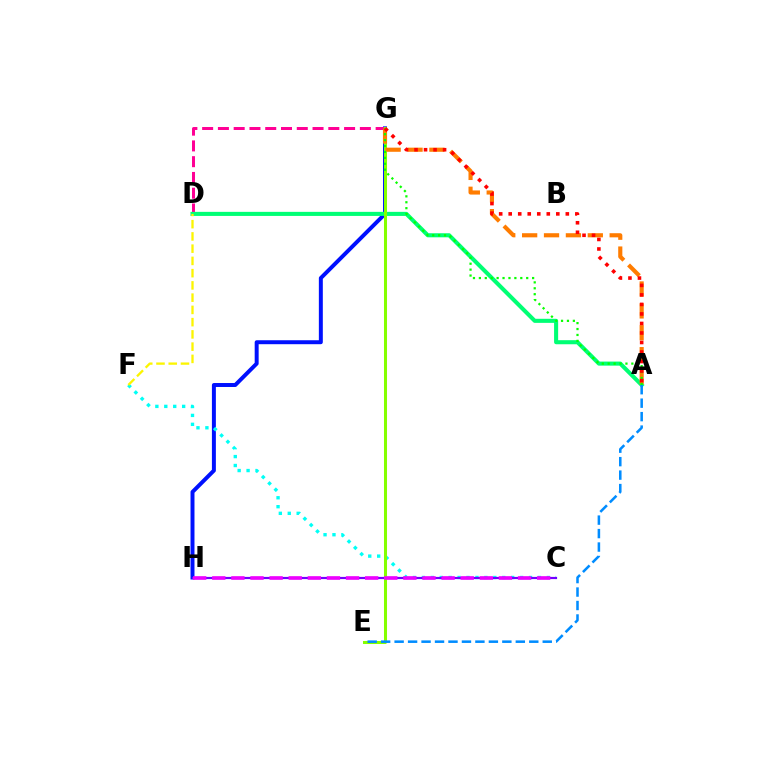{('G', 'H'): [{'color': '#0010ff', 'line_style': 'solid', 'thickness': 2.85}], ('C', 'F'): [{'color': '#00fff6', 'line_style': 'dotted', 'thickness': 2.43}], ('D', 'G'): [{'color': '#ff0094', 'line_style': 'dashed', 'thickness': 2.14}], ('C', 'H'): [{'color': '#7200ff', 'line_style': 'solid', 'thickness': 1.57}, {'color': '#ee00ff', 'line_style': 'dashed', 'thickness': 2.6}], ('A', 'D'): [{'color': '#00ff74', 'line_style': 'solid', 'thickness': 2.93}], ('E', 'G'): [{'color': '#84ff00', 'line_style': 'solid', 'thickness': 2.18}], ('A', 'E'): [{'color': '#008cff', 'line_style': 'dashed', 'thickness': 1.83}], ('A', 'G'): [{'color': '#ff7c00', 'line_style': 'dashed', 'thickness': 2.97}, {'color': '#08ff00', 'line_style': 'dotted', 'thickness': 1.61}, {'color': '#ff0000', 'line_style': 'dotted', 'thickness': 2.59}], ('D', 'F'): [{'color': '#fcf500', 'line_style': 'dashed', 'thickness': 1.66}]}